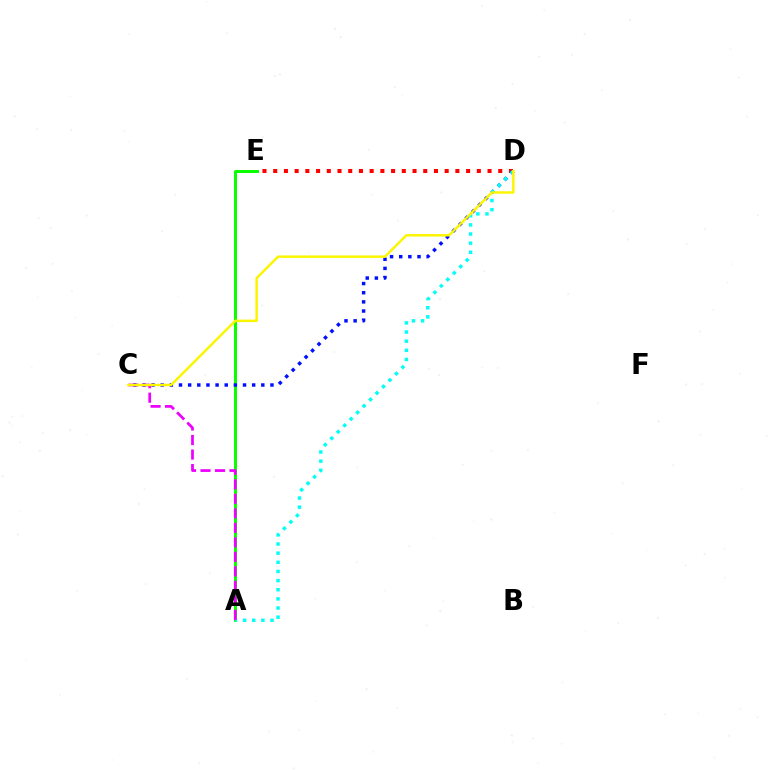{('A', 'E'): [{'color': '#08ff00', 'line_style': 'solid', 'thickness': 2.14}], ('D', 'E'): [{'color': '#ff0000', 'line_style': 'dotted', 'thickness': 2.91}], ('C', 'D'): [{'color': '#0010ff', 'line_style': 'dotted', 'thickness': 2.48}, {'color': '#fcf500', 'line_style': 'solid', 'thickness': 1.77}], ('A', 'D'): [{'color': '#00fff6', 'line_style': 'dotted', 'thickness': 2.48}], ('A', 'C'): [{'color': '#ee00ff', 'line_style': 'dashed', 'thickness': 1.97}]}